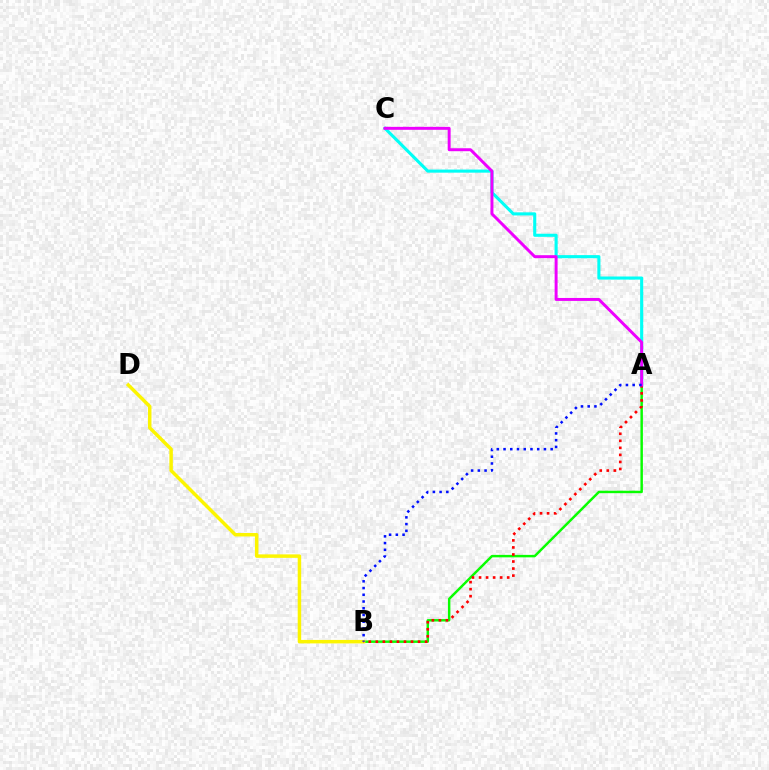{('A', 'B'): [{'color': '#08ff00', 'line_style': 'solid', 'thickness': 1.77}, {'color': '#ff0000', 'line_style': 'dotted', 'thickness': 1.91}, {'color': '#0010ff', 'line_style': 'dotted', 'thickness': 1.83}], ('A', 'C'): [{'color': '#00fff6', 'line_style': 'solid', 'thickness': 2.23}, {'color': '#ee00ff', 'line_style': 'solid', 'thickness': 2.13}], ('B', 'D'): [{'color': '#fcf500', 'line_style': 'solid', 'thickness': 2.5}]}